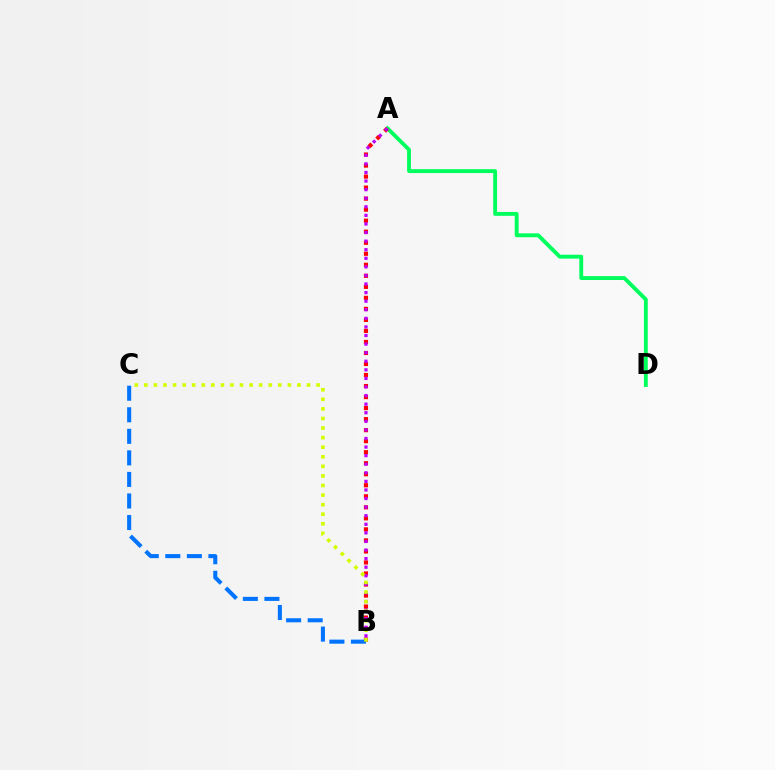{('A', 'D'): [{'color': '#00ff5c', 'line_style': 'solid', 'thickness': 2.78}], ('A', 'B'): [{'color': '#ff0000', 'line_style': 'dotted', 'thickness': 3.0}, {'color': '#b900ff', 'line_style': 'dotted', 'thickness': 2.33}], ('B', 'C'): [{'color': '#0074ff', 'line_style': 'dashed', 'thickness': 2.93}, {'color': '#d1ff00', 'line_style': 'dotted', 'thickness': 2.6}]}